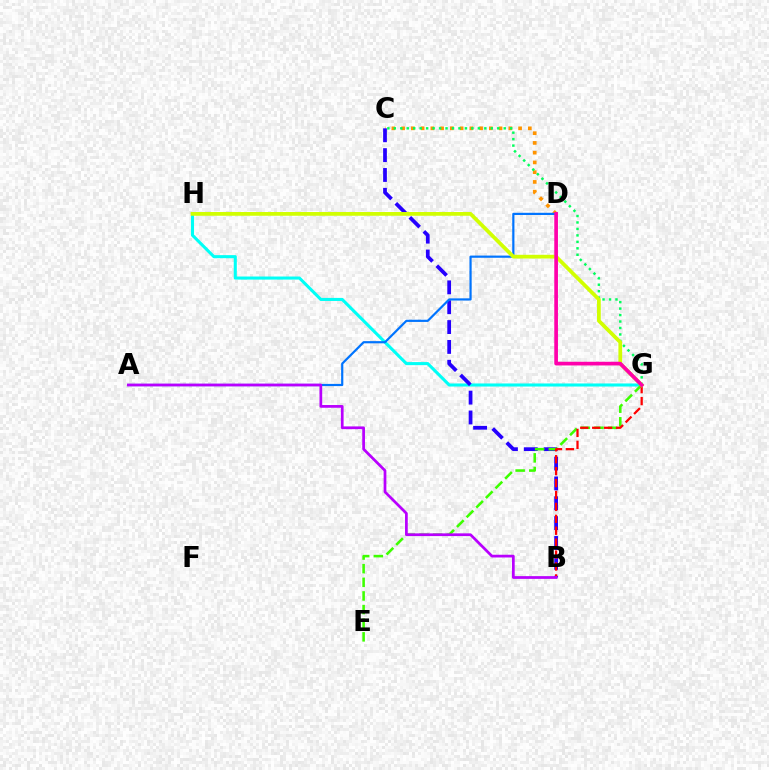{('C', 'D'): [{'color': '#ff9400', 'line_style': 'dotted', 'thickness': 2.65}], ('G', 'H'): [{'color': '#00fff6', 'line_style': 'solid', 'thickness': 2.21}, {'color': '#d1ff00', 'line_style': 'solid', 'thickness': 2.69}], ('B', 'C'): [{'color': '#2500ff', 'line_style': 'dashed', 'thickness': 2.7}], ('E', 'G'): [{'color': '#3dff00', 'line_style': 'dashed', 'thickness': 1.85}], ('A', 'D'): [{'color': '#0074ff', 'line_style': 'solid', 'thickness': 1.58}], ('B', 'G'): [{'color': '#ff0000', 'line_style': 'dashed', 'thickness': 1.62}], ('C', 'G'): [{'color': '#00ff5c', 'line_style': 'dotted', 'thickness': 1.76}], ('A', 'B'): [{'color': '#b900ff', 'line_style': 'solid', 'thickness': 1.97}], ('D', 'G'): [{'color': '#ff00ac', 'line_style': 'solid', 'thickness': 2.65}]}